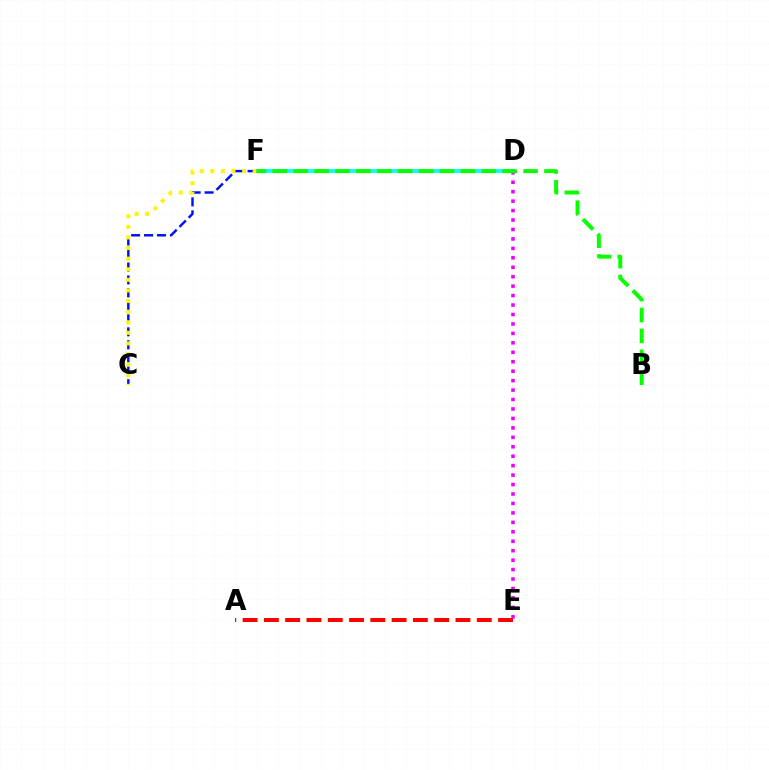{('D', 'F'): [{'color': '#00fff6', 'line_style': 'solid', 'thickness': 2.65}], ('C', 'F'): [{'color': '#0010ff', 'line_style': 'dashed', 'thickness': 1.76}, {'color': '#fcf500', 'line_style': 'dotted', 'thickness': 2.88}], ('A', 'E'): [{'color': '#ff0000', 'line_style': 'dashed', 'thickness': 2.89}], ('D', 'E'): [{'color': '#ee00ff', 'line_style': 'dotted', 'thickness': 2.57}], ('B', 'F'): [{'color': '#08ff00', 'line_style': 'dashed', 'thickness': 2.84}]}